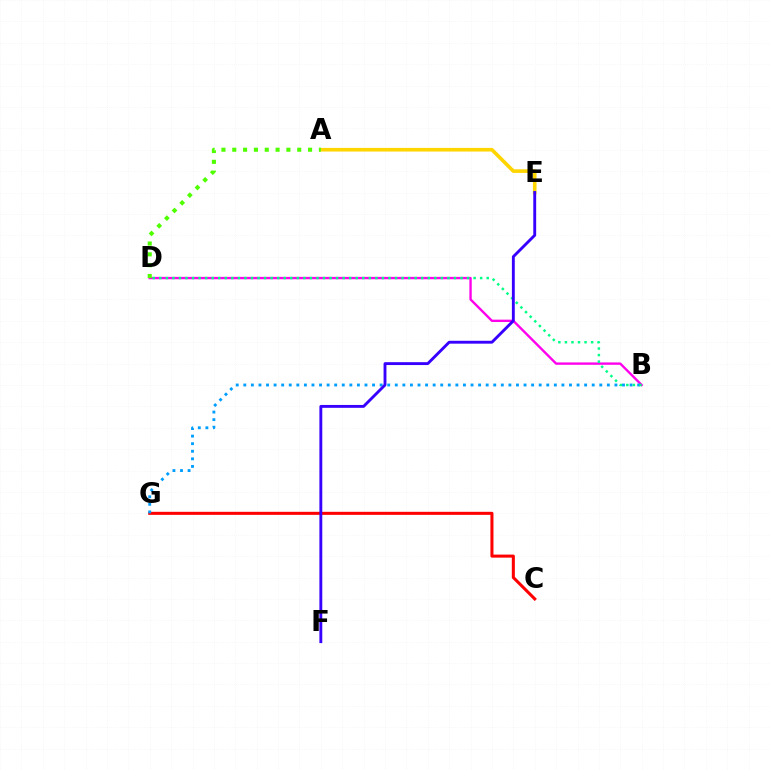{('A', 'E'): [{'color': '#ffd500', 'line_style': 'solid', 'thickness': 2.61}], ('B', 'D'): [{'color': '#ff00ed', 'line_style': 'solid', 'thickness': 1.71}, {'color': '#00ff86', 'line_style': 'dotted', 'thickness': 1.78}], ('A', 'D'): [{'color': '#4fff00', 'line_style': 'dotted', 'thickness': 2.94}], ('C', 'G'): [{'color': '#ff0000', 'line_style': 'solid', 'thickness': 2.19}], ('B', 'G'): [{'color': '#009eff', 'line_style': 'dotted', 'thickness': 2.06}], ('E', 'F'): [{'color': '#3700ff', 'line_style': 'solid', 'thickness': 2.07}]}